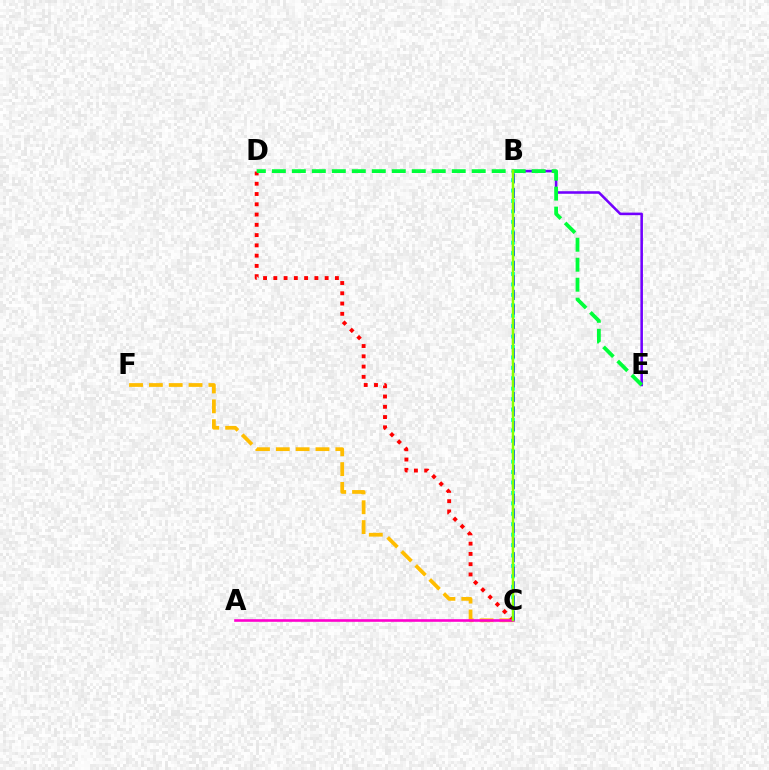{('B', 'E'): [{'color': '#7200ff', 'line_style': 'solid', 'thickness': 1.84}], ('B', 'C'): [{'color': '#00fff6', 'line_style': 'dotted', 'thickness': 2.83}, {'color': '#004bff', 'line_style': 'dashed', 'thickness': 1.98}, {'color': '#84ff00', 'line_style': 'solid', 'thickness': 1.79}], ('C', 'F'): [{'color': '#ffbd00', 'line_style': 'dashed', 'thickness': 2.7}], ('C', 'D'): [{'color': '#ff0000', 'line_style': 'dotted', 'thickness': 2.79}], ('A', 'C'): [{'color': '#ff00cf', 'line_style': 'solid', 'thickness': 1.89}], ('D', 'E'): [{'color': '#00ff39', 'line_style': 'dashed', 'thickness': 2.71}]}